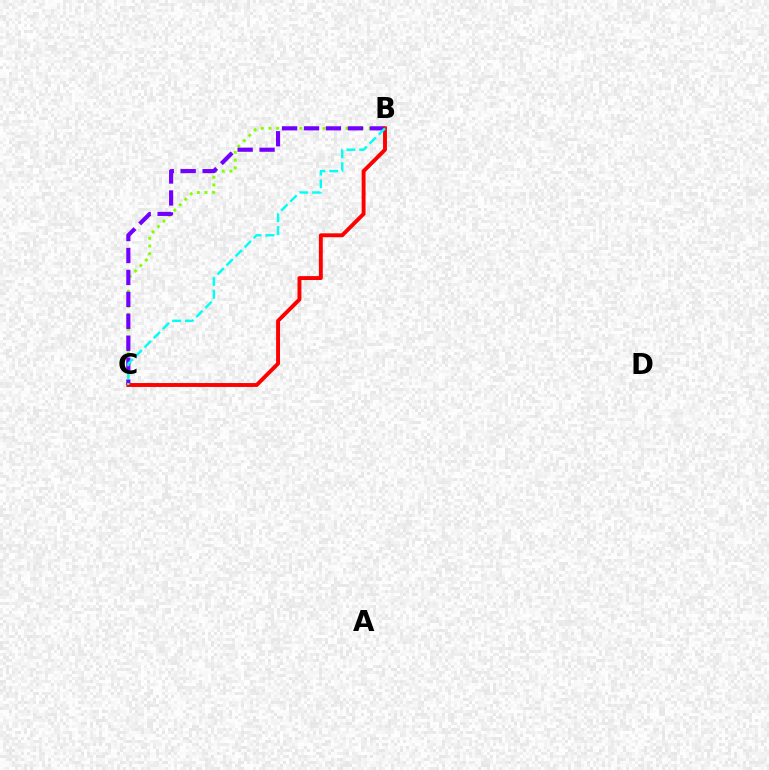{('B', 'C'): [{'color': '#84ff00', 'line_style': 'dotted', 'thickness': 2.09}, {'color': '#7200ff', 'line_style': 'dashed', 'thickness': 2.98}, {'color': '#ff0000', 'line_style': 'solid', 'thickness': 2.81}, {'color': '#00fff6', 'line_style': 'dashed', 'thickness': 1.74}]}